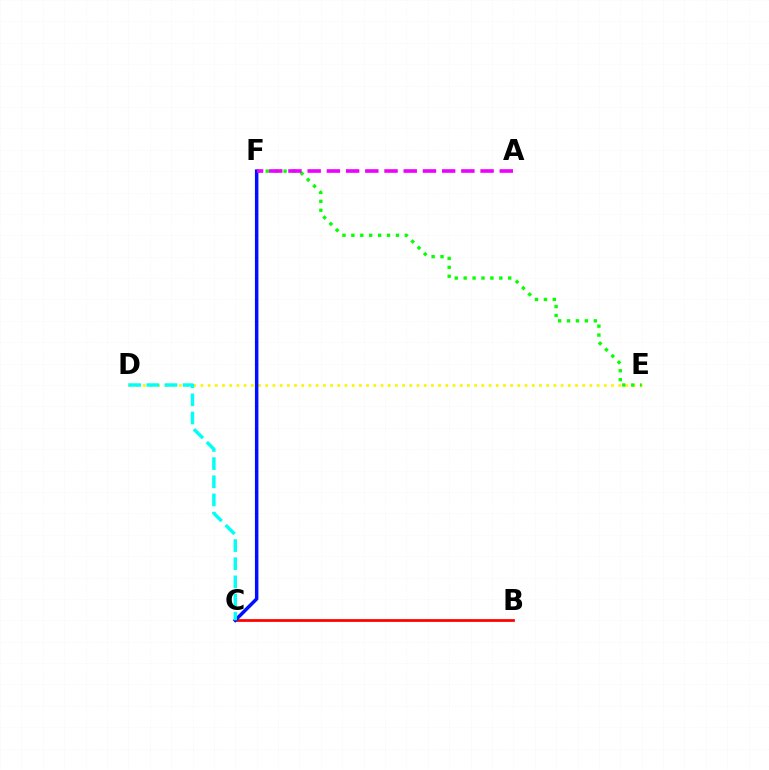{('D', 'E'): [{'color': '#fcf500', 'line_style': 'dotted', 'thickness': 1.96}], ('B', 'C'): [{'color': '#ff0000', 'line_style': 'solid', 'thickness': 1.98}], ('E', 'F'): [{'color': '#08ff00', 'line_style': 'dotted', 'thickness': 2.42}], ('C', 'F'): [{'color': '#0010ff', 'line_style': 'solid', 'thickness': 2.5}], ('A', 'F'): [{'color': '#ee00ff', 'line_style': 'dashed', 'thickness': 2.61}], ('C', 'D'): [{'color': '#00fff6', 'line_style': 'dashed', 'thickness': 2.47}]}